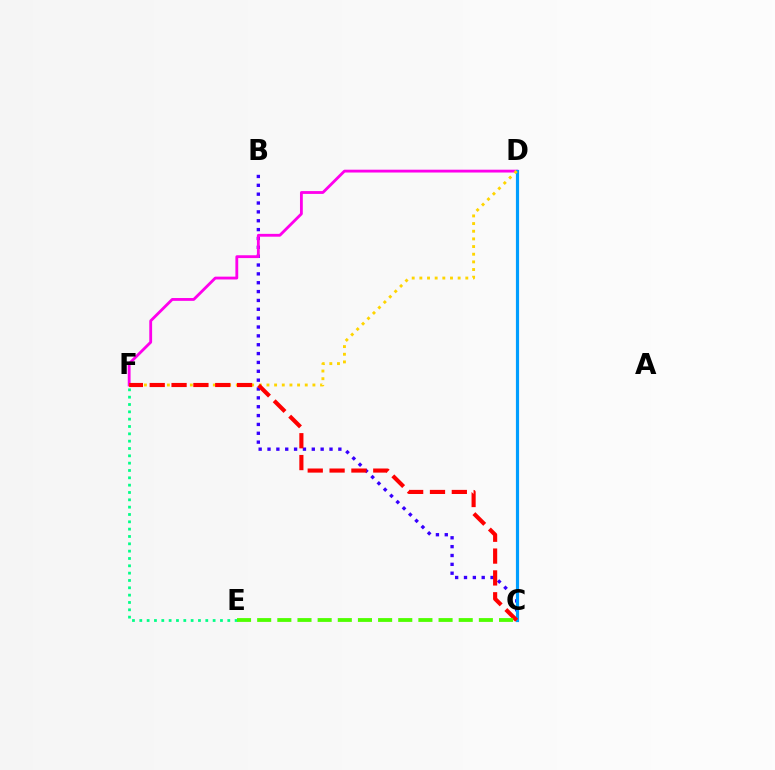{('B', 'C'): [{'color': '#3700ff', 'line_style': 'dotted', 'thickness': 2.41}], ('D', 'F'): [{'color': '#ff00ed', 'line_style': 'solid', 'thickness': 2.03}, {'color': '#ffd500', 'line_style': 'dotted', 'thickness': 2.08}], ('C', 'D'): [{'color': '#009eff', 'line_style': 'solid', 'thickness': 2.28}], ('C', 'F'): [{'color': '#ff0000', 'line_style': 'dashed', 'thickness': 2.97}], ('E', 'F'): [{'color': '#00ff86', 'line_style': 'dotted', 'thickness': 1.99}], ('C', 'E'): [{'color': '#4fff00', 'line_style': 'dashed', 'thickness': 2.74}]}